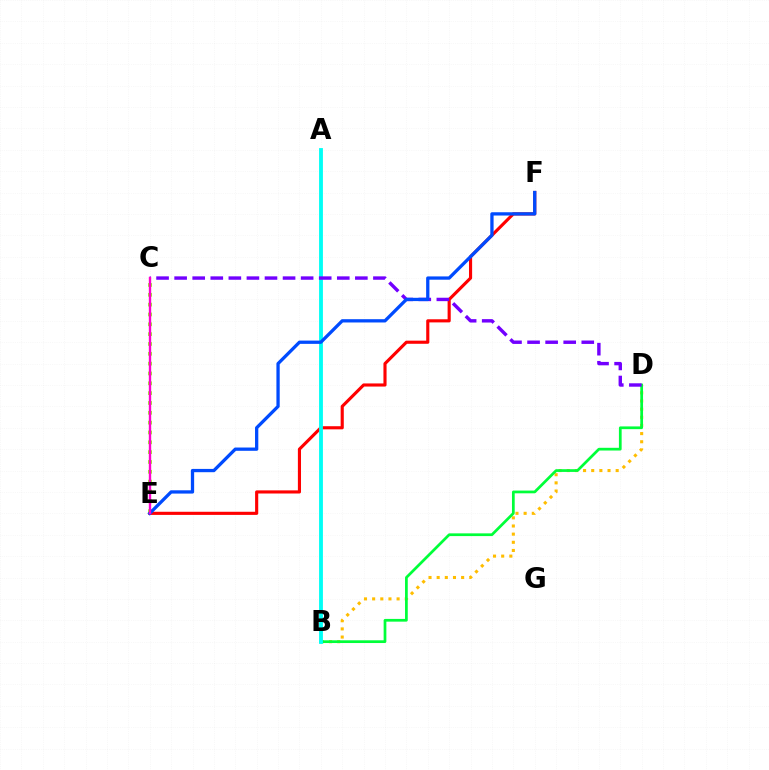{('E', 'F'): [{'color': '#ff0000', 'line_style': 'solid', 'thickness': 2.25}, {'color': '#004bff', 'line_style': 'solid', 'thickness': 2.36}], ('B', 'D'): [{'color': '#ffbd00', 'line_style': 'dotted', 'thickness': 2.22}, {'color': '#00ff39', 'line_style': 'solid', 'thickness': 1.97}], ('A', 'B'): [{'color': '#00fff6', 'line_style': 'solid', 'thickness': 2.76}], ('C', 'E'): [{'color': '#84ff00', 'line_style': 'dotted', 'thickness': 2.67}, {'color': '#ff00cf', 'line_style': 'solid', 'thickness': 1.71}], ('C', 'D'): [{'color': '#7200ff', 'line_style': 'dashed', 'thickness': 2.46}]}